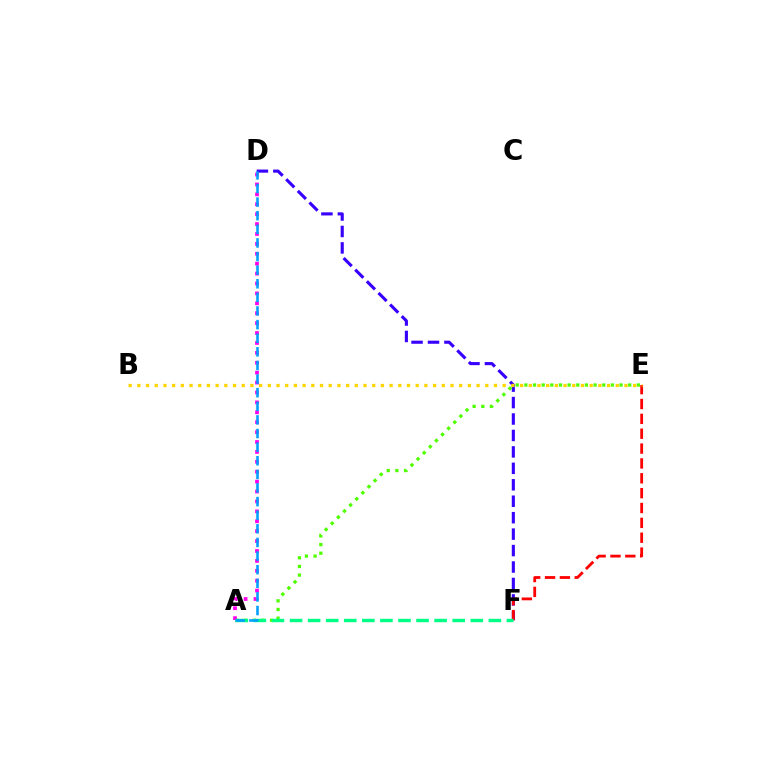{('D', 'F'): [{'color': '#3700ff', 'line_style': 'dashed', 'thickness': 2.23}], ('E', 'F'): [{'color': '#ff0000', 'line_style': 'dashed', 'thickness': 2.02}], ('A', 'E'): [{'color': '#4fff00', 'line_style': 'dotted', 'thickness': 2.35}], ('A', 'D'): [{'color': '#ff00ed', 'line_style': 'dotted', 'thickness': 2.69}, {'color': '#009eff', 'line_style': 'dashed', 'thickness': 1.85}], ('A', 'F'): [{'color': '#00ff86', 'line_style': 'dashed', 'thickness': 2.46}], ('B', 'E'): [{'color': '#ffd500', 'line_style': 'dotted', 'thickness': 2.36}]}